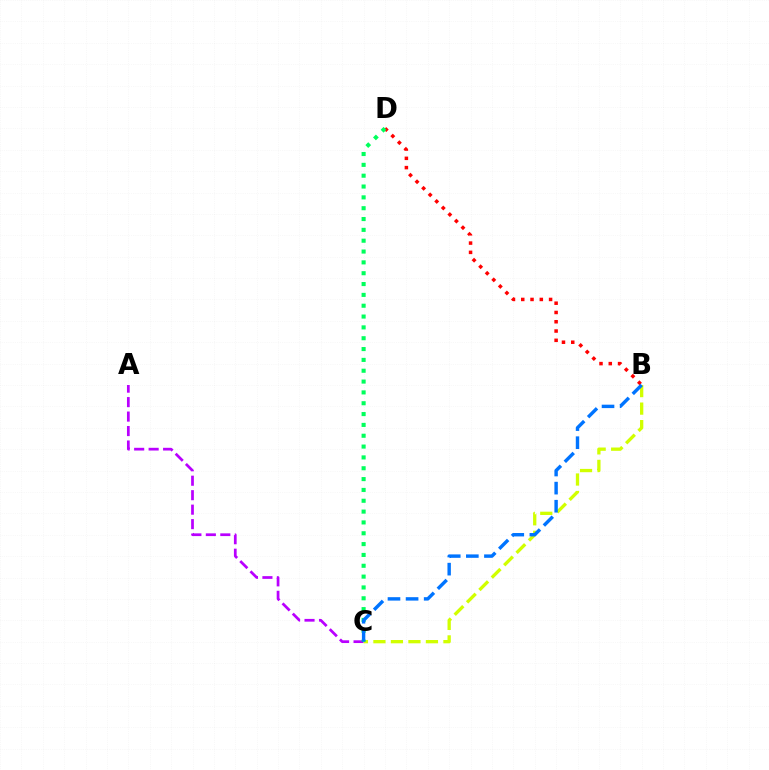{('A', 'C'): [{'color': '#b900ff', 'line_style': 'dashed', 'thickness': 1.97}], ('B', 'C'): [{'color': '#d1ff00', 'line_style': 'dashed', 'thickness': 2.38}, {'color': '#0074ff', 'line_style': 'dashed', 'thickness': 2.46}], ('B', 'D'): [{'color': '#ff0000', 'line_style': 'dotted', 'thickness': 2.52}], ('C', 'D'): [{'color': '#00ff5c', 'line_style': 'dotted', 'thickness': 2.94}]}